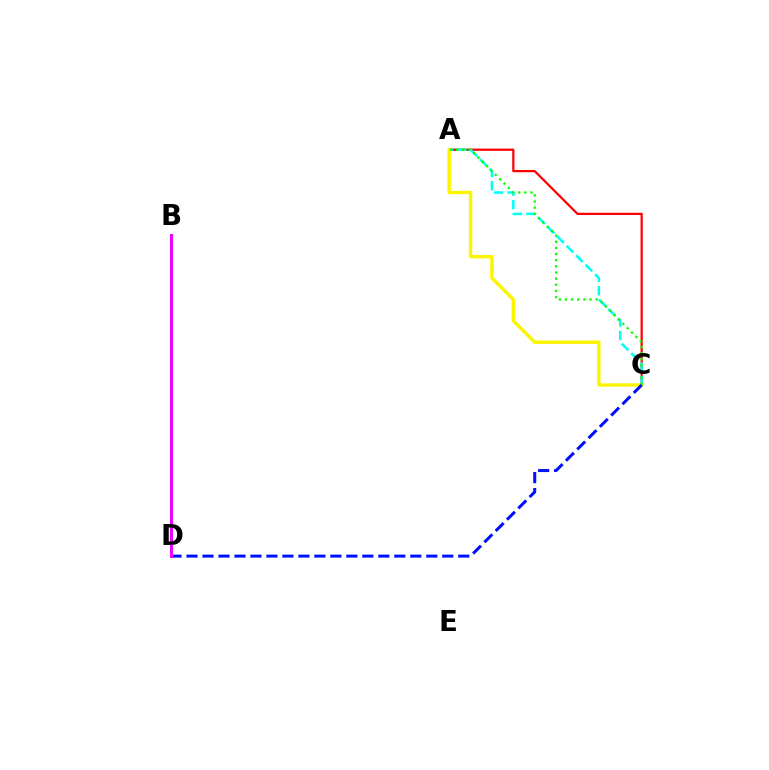{('A', 'C'): [{'color': '#ff0000', 'line_style': 'solid', 'thickness': 1.61}, {'color': '#00fff6', 'line_style': 'dashed', 'thickness': 1.82}, {'color': '#fcf500', 'line_style': 'solid', 'thickness': 2.45}, {'color': '#08ff00', 'line_style': 'dotted', 'thickness': 1.67}], ('C', 'D'): [{'color': '#0010ff', 'line_style': 'dashed', 'thickness': 2.17}], ('B', 'D'): [{'color': '#ee00ff', 'line_style': 'solid', 'thickness': 2.15}]}